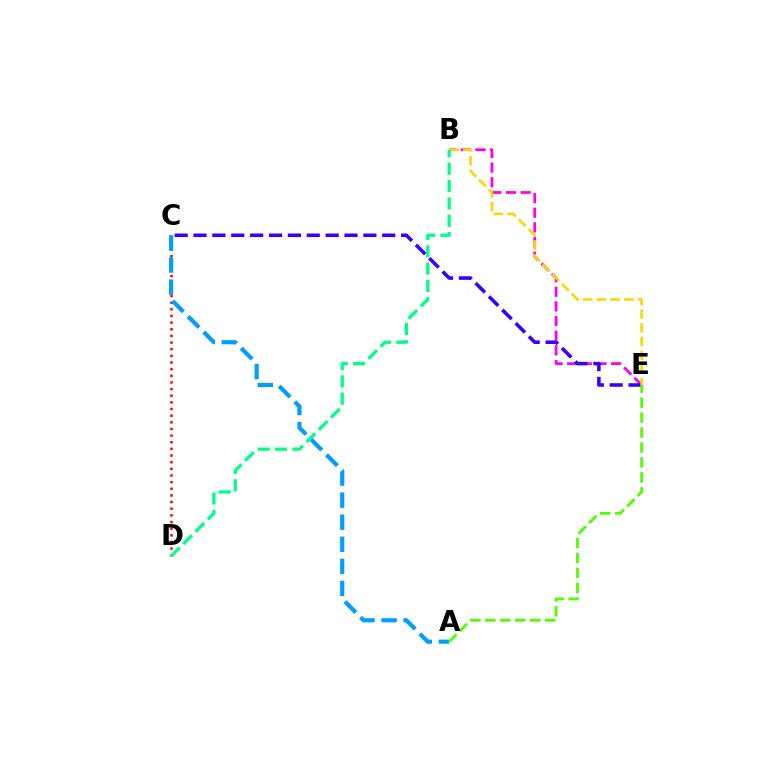{('C', 'D'): [{'color': '#ff0000', 'line_style': 'dotted', 'thickness': 1.81}], ('B', 'E'): [{'color': '#ff00ed', 'line_style': 'dashed', 'thickness': 1.99}, {'color': '#ffd500', 'line_style': 'dashed', 'thickness': 1.86}], ('C', 'E'): [{'color': '#3700ff', 'line_style': 'dashed', 'thickness': 2.56}], ('A', 'C'): [{'color': '#009eff', 'line_style': 'dashed', 'thickness': 3.0}], ('A', 'E'): [{'color': '#4fff00', 'line_style': 'dashed', 'thickness': 2.03}], ('B', 'D'): [{'color': '#00ff86', 'line_style': 'dashed', 'thickness': 2.35}]}